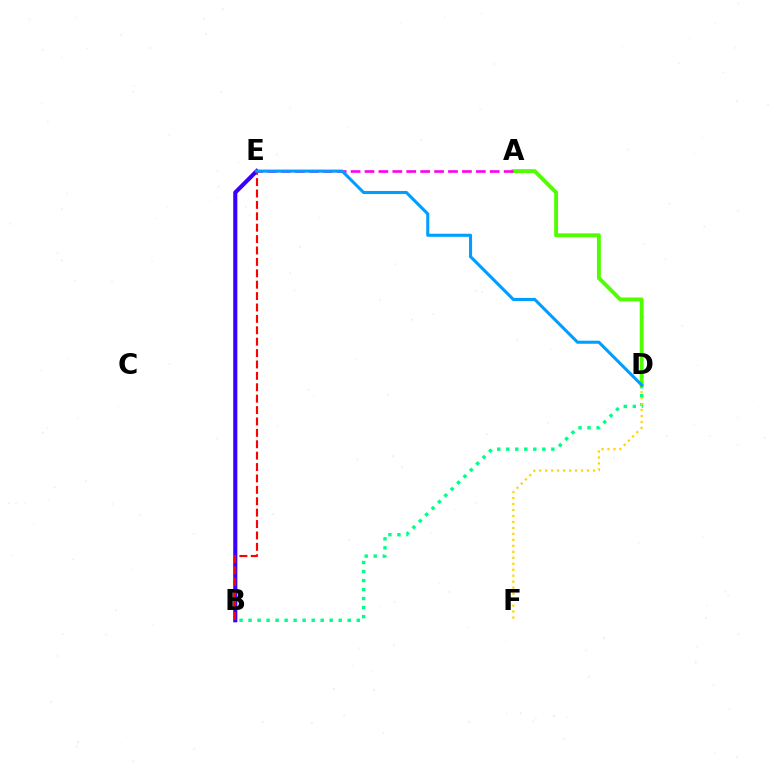{('B', 'E'): [{'color': '#3700ff', 'line_style': 'solid', 'thickness': 2.96}, {'color': '#ff0000', 'line_style': 'dashed', 'thickness': 1.55}], ('B', 'D'): [{'color': '#00ff86', 'line_style': 'dotted', 'thickness': 2.45}], ('D', 'F'): [{'color': '#ffd500', 'line_style': 'dotted', 'thickness': 1.62}], ('A', 'D'): [{'color': '#4fff00', 'line_style': 'solid', 'thickness': 2.8}], ('A', 'E'): [{'color': '#ff00ed', 'line_style': 'dashed', 'thickness': 1.89}], ('D', 'E'): [{'color': '#009eff', 'line_style': 'solid', 'thickness': 2.21}]}